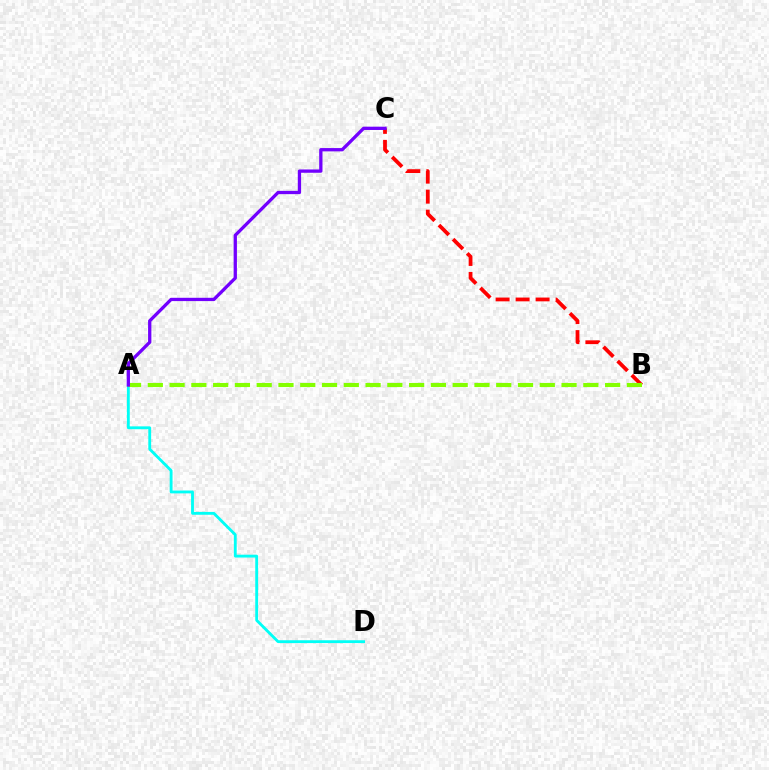{('B', 'C'): [{'color': '#ff0000', 'line_style': 'dashed', 'thickness': 2.72}], ('A', 'D'): [{'color': '#00fff6', 'line_style': 'solid', 'thickness': 2.05}], ('A', 'B'): [{'color': '#84ff00', 'line_style': 'dashed', 'thickness': 2.96}], ('A', 'C'): [{'color': '#7200ff', 'line_style': 'solid', 'thickness': 2.37}]}